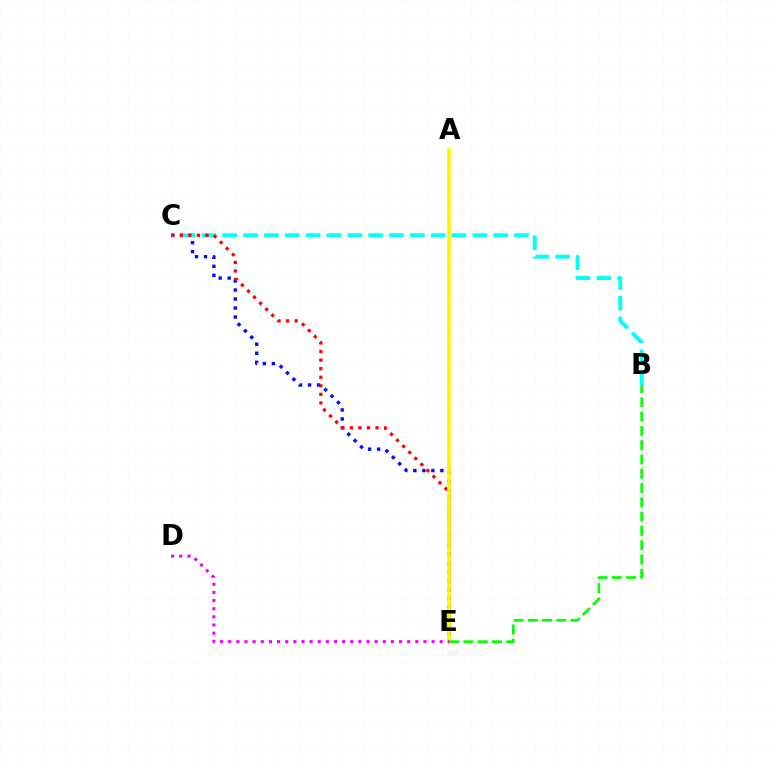{('C', 'E'): [{'color': '#0010ff', 'line_style': 'dotted', 'thickness': 2.45}, {'color': '#ff0000', 'line_style': 'dotted', 'thickness': 2.33}], ('B', 'C'): [{'color': '#00fff6', 'line_style': 'dashed', 'thickness': 2.83}], ('A', 'E'): [{'color': '#fcf500', 'line_style': 'solid', 'thickness': 2.62}], ('B', 'E'): [{'color': '#08ff00', 'line_style': 'dashed', 'thickness': 1.94}], ('D', 'E'): [{'color': '#ee00ff', 'line_style': 'dotted', 'thickness': 2.21}]}